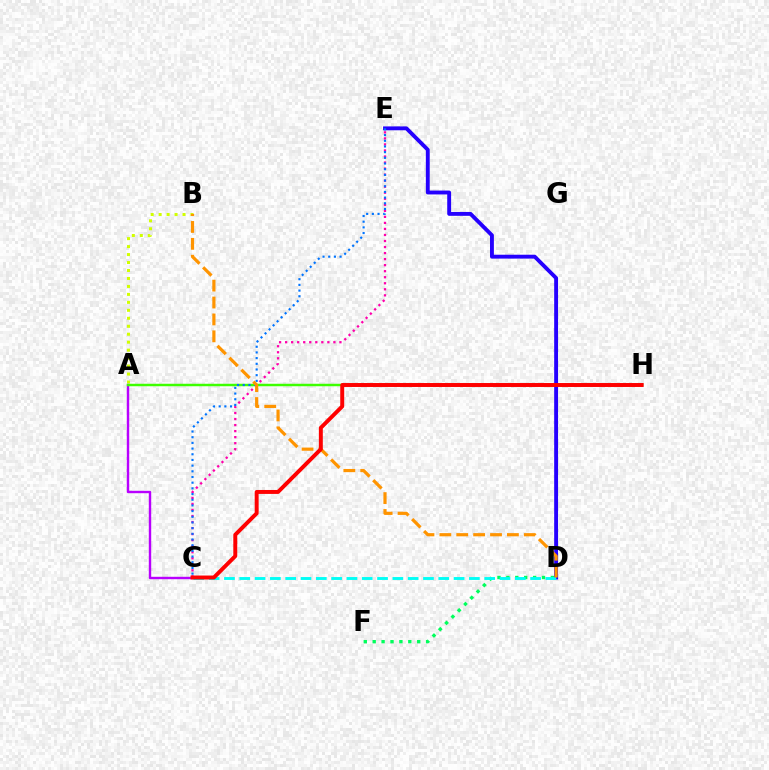{('D', 'F'): [{'color': '#00ff5c', 'line_style': 'dotted', 'thickness': 2.42}], ('D', 'E'): [{'color': '#2500ff', 'line_style': 'solid', 'thickness': 2.79}], ('A', 'B'): [{'color': '#d1ff00', 'line_style': 'dotted', 'thickness': 2.16}], ('C', 'E'): [{'color': '#ff00ac', 'line_style': 'dotted', 'thickness': 1.64}, {'color': '#0074ff', 'line_style': 'dotted', 'thickness': 1.54}], ('A', 'C'): [{'color': '#b900ff', 'line_style': 'solid', 'thickness': 1.73}], ('A', 'H'): [{'color': '#3dff00', 'line_style': 'solid', 'thickness': 1.78}], ('C', 'D'): [{'color': '#00fff6', 'line_style': 'dashed', 'thickness': 2.08}], ('B', 'D'): [{'color': '#ff9400', 'line_style': 'dashed', 'thickness': 2.29}], ('C', 'H'): [{'color': '#ff0000', 'line_style': 'solid', 'thickness': 2.84}]}